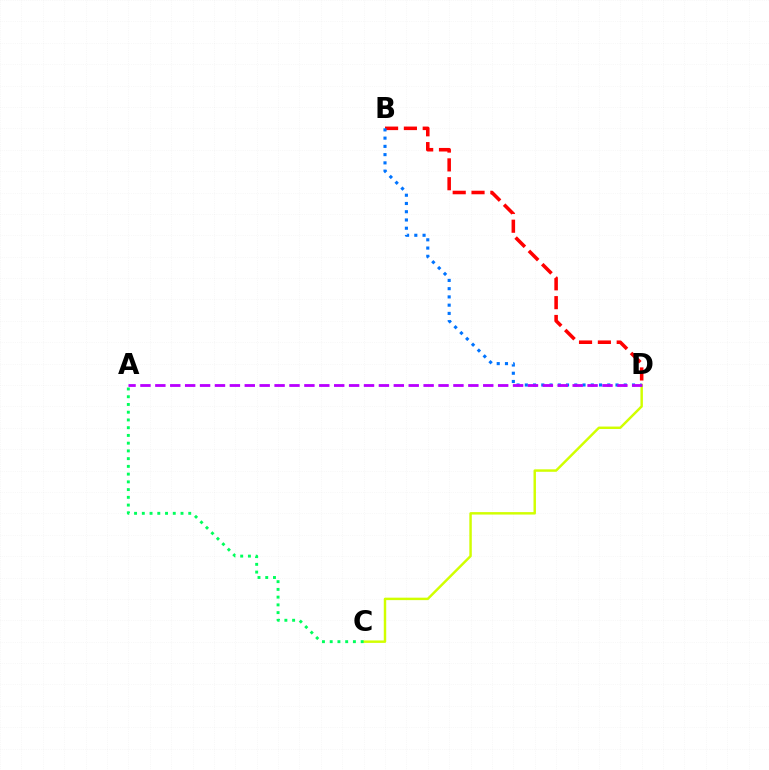{('C', 'D'): [{'color': '#d1ff00', 'line_style': 'solid', 'thickness': 1.77}], ('B', 'D'): [{'color': '#ff0000', 'line_style': 'dashed', 'thickness': 2.56}, {'color': '#0074ff', 'line_style': 'dotted', 'thickness': 2.24}], ('A', 'C'): [{'color': '#00ff5c', 'line_style': 'dotted', 'thickness': 2.1}], ('A', 'D'): [{'color': '#b900ff', 'line_style': 'dashed', 'thickness': 2.02}]}